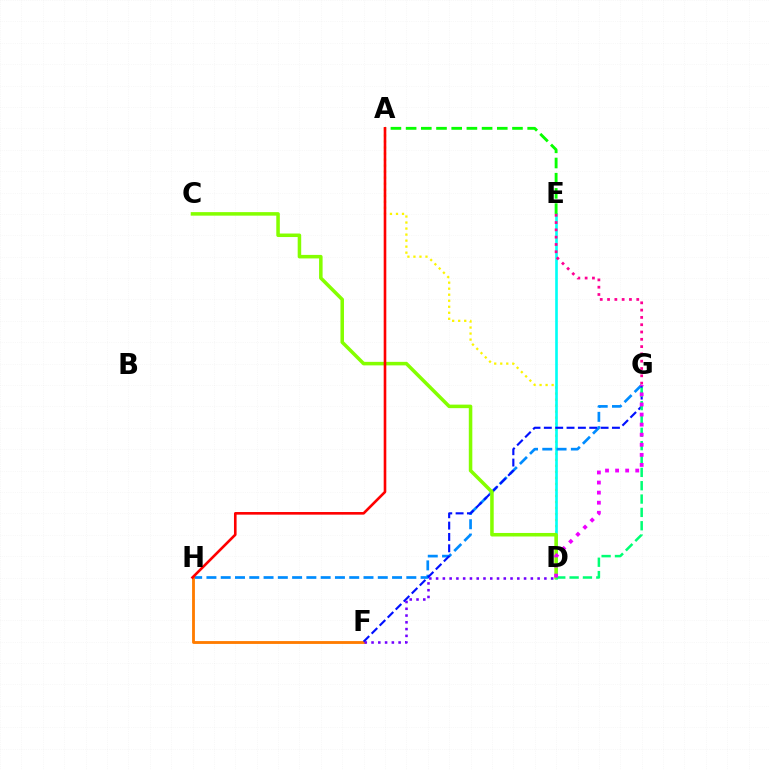{('A', 'D'): [{'color': '#fcf500', 'line_style': 'dotted', 'thickness': 1.64}], ('D', 'E'): [{'color': '#00fff6', 'line_style': 'solid', 'thickness': 1.89}], ('G', 'H'): [{'color': '#008cff', 'line_style': 'dashed', 'thickness': 1.94}], ('F', 'H'): [{'color': '#ff7c00', 'line_style': 'solid', 'thickness': 2.05}], ('F', 'G'): [{'color': '#0010ff', 'line_style': 'dashed', 'thickness': 1.54}], ('C', 'D'): [{'color': '#84ff00', 'line_style': 'solid', 'thickness': 2.54}], ('A', 'E'): [{'color': '#08ff00', 'line_style': 'dashed', 'thickness': 2.06}], ('D', 'F'): [{'color': '#7200ff', 'line_style': 'dotted', 'thickness': 1.84}], ('D', 'G'): [{'color': '#00ff74', 'line_style': 'dashed', 'thickness': 1.81}, {'color': '#ee00ff', 'line_style': 'dotted', 'thickness': 2.74}], ('A', 'H'): [{'color': '#ff0000', 'line_style': 'solid', 'thickness': 1.89}], ('E', 'G'): [{'color': '#ff0094', 'line_style': 'dotted', 'thickness': 1.98}]}